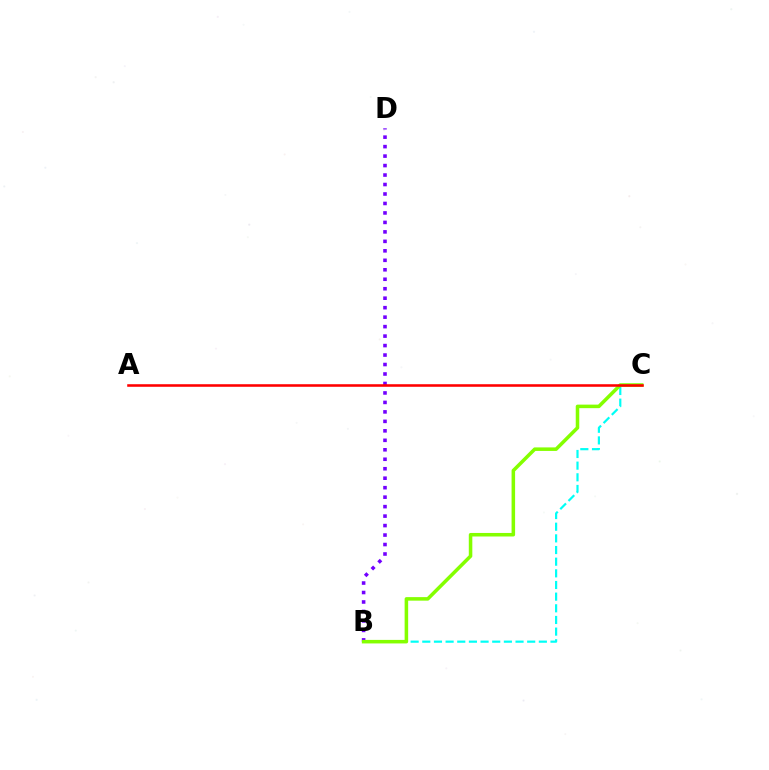{('B', 'C'): [{'color': '#00fff6', 'line_style': 'dashed', 'thickness': 1.58}, {'color': '#84ff00', 'line_style': 'solid', 'thickness': 2.54}], ('B', 'D'): [{'color': '#7200ff', 'line_style': 'dotted', 'thickness': 2.57}], ('A', 'C'): [{'color': '#ff0000', 'line_style': 'solid', 'thickness': 1.85}]}